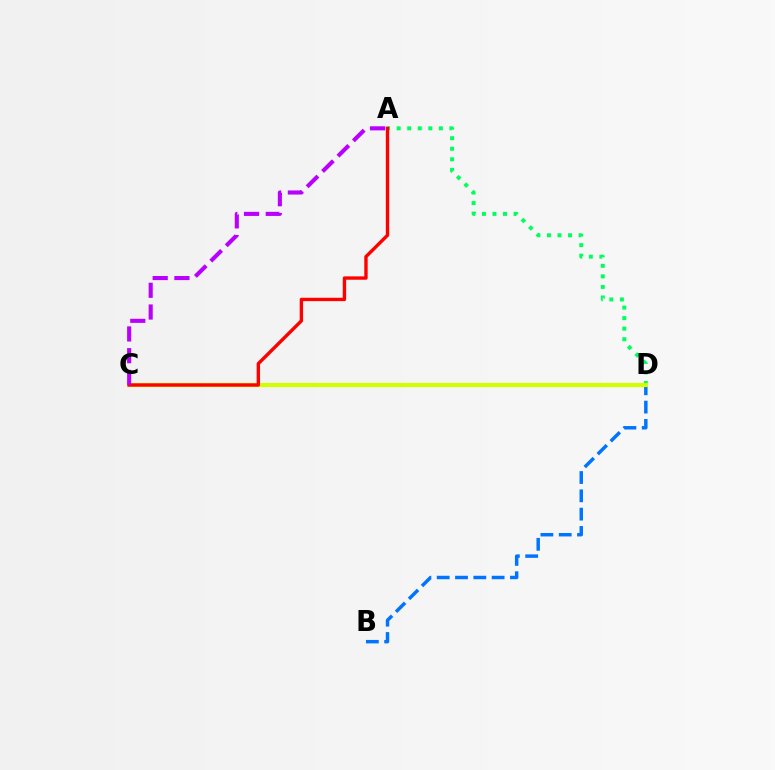{('B', 'D'): [{'color': '#0074ff', 'line_style': 'dashed', 'thickness': 2.49}], ('A', 'D'): [{'color': '#00ff5c', 'line_style': 'dotted', 'thickness': 2.87}], ('C', 'D'): [{'color': '#d1ff00', 'line_style': 'solid', 'thickness': 3.0}], ('A', 'C'): [{'color': '#ff0000', 'line_style': 'solid', 'thickness': 2.43}, {'color': '#b900ff', 'line_style': 'dashed', 'thickness': 2.95}]}